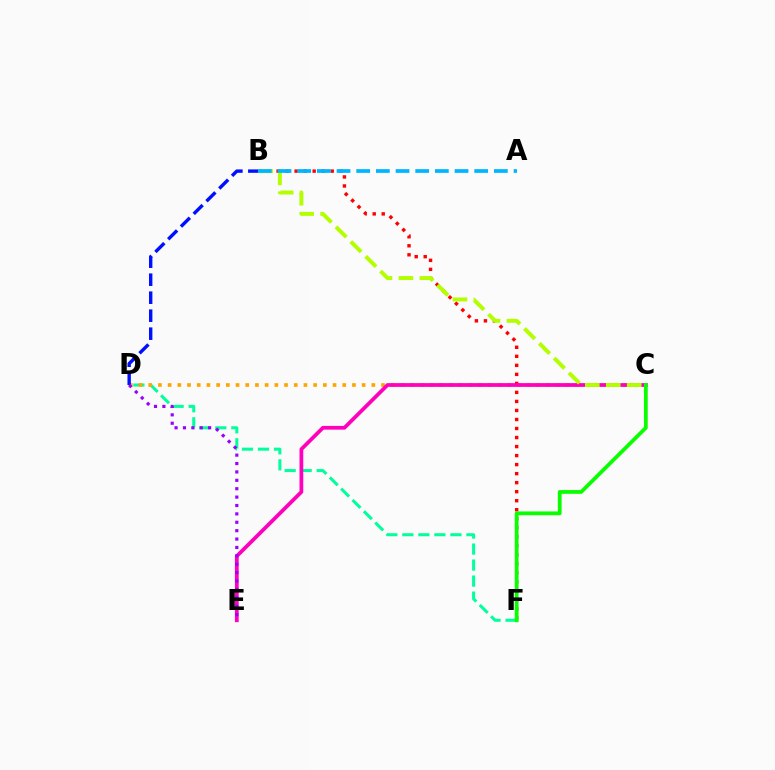{('D', 'F'): [{'color': '#00ff9d', 'line_style': 'dashed', 'thickness': 2.18}], ('B', 'F'): [{'color': '#ff0000', 'line_style': 'dotted', 'thickness': 2.45}], ('C', 'D'): [{'color': '#ffa500', 'line_style': 'dotted', 'thickness': 2.64}], ('C', 'E'): [{'color': '#ff00bd', 'line_style': 'solid', 'thickness': 2.7}], ('B', 'D'): [{'color': '#0010ff', 'line_style': 'dashed', 'thickness': 2.44}], ('C', 'F'): [{'color': '#08ff00', 'line_style': 'solid', 'thickness': 2.71}], ('D', 'E'): [{'color': '#9b00ff', 'line_style': 'dotted', 'thickness': 2.28}], ('B', 'C'): [{'color': '#b3ff00', 'line_style': 'dashed', 'thickness': 2.85}], ('A', 'B'): [{'color': '#00b5ff', 'line_style': 'dashed', 'thickness': 2.67}]}